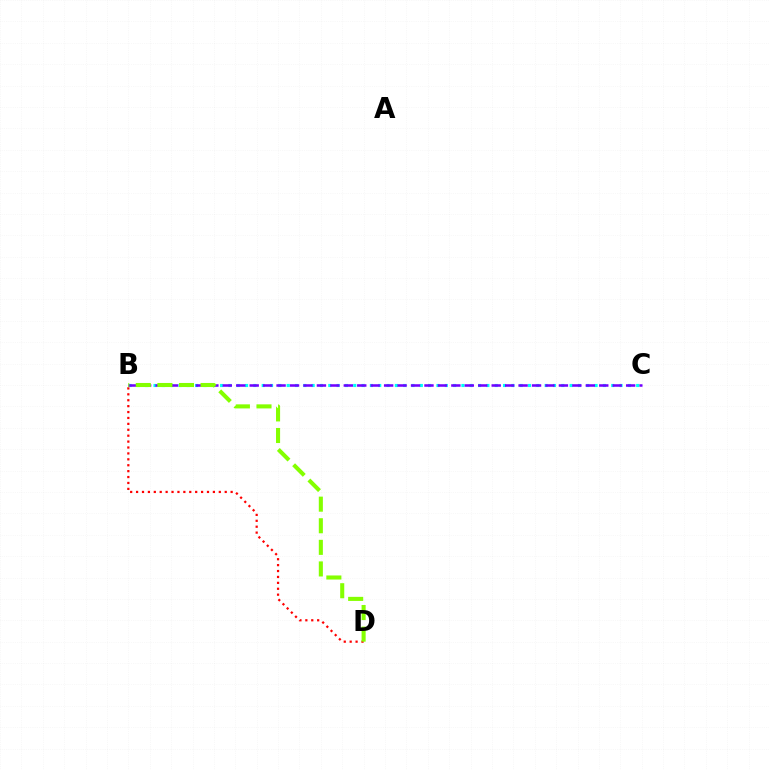{('B', 'C'): [{'color': '#00fff6', 'line_style': 'dotted', 'thickness': 2.26}, {'color': '#7200ff', 'line_style': 'dashed', 'thickness': 1.83}], ('B', 'D'): [{'color': '#ff0000', 'line_style': 'dotted', 'thickness': 1.61}, {'color': '#84ff00', 'line_style': 'dashed', 'thickness': 2.93}]}